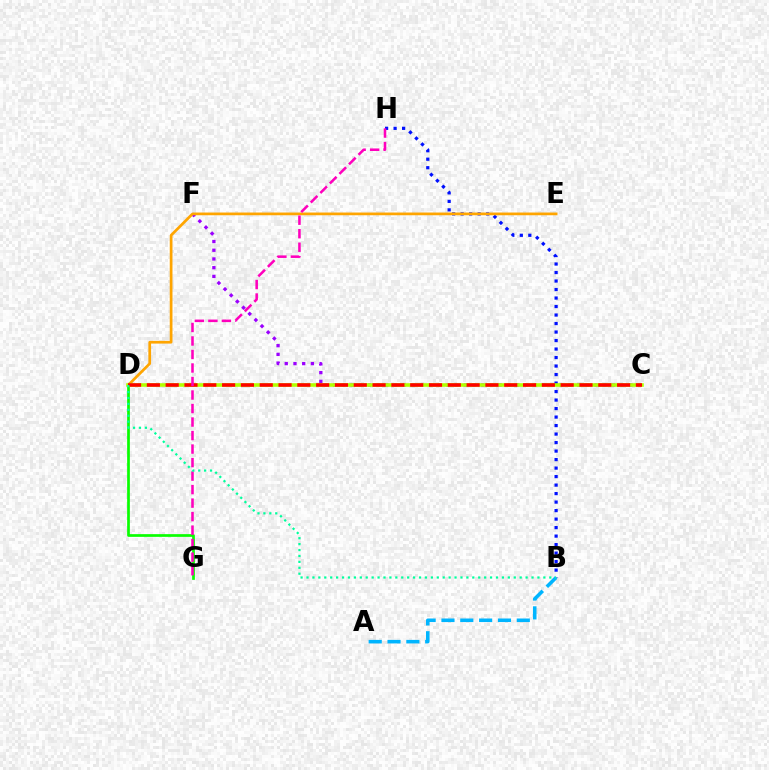{('B', 'H'): [{'color': '#0010ff', 'line_style': 'dotted', 'thickness': 2.31}], ('A', 'B'): [{'color': '#00b5ff', 'line_style': 'dashed', 'thickness': 2.56}], ('C', 'F'): [{'color': '#9b00ff', 'line_style': 'dotted', 'thickness': 2.37}], ('D', 'G'): [{'color': '#08ff00', 'line_style': 'solid', 'thickness': 1.95}], ('D', 'E'): [{'color': '#ffa500', 'line_style': 'solid', 'thickness': 1.96}], ('C', 'D'): [{'color': '#b3ff00', 'line_style': 'solid', 'thickness': 2.6}, {'color': '#ff0000', 'line_style': 'dashed', 'thickness': 2.56}], ('G', 'H'): [{'color': '#ff00bd', 'line_style': 'dashed', 'thickness': 1.84}], ('B', 'D'): [{'color': '#00ff9d', 'line_style': 'dotted', 'thickness': 1.61}]}